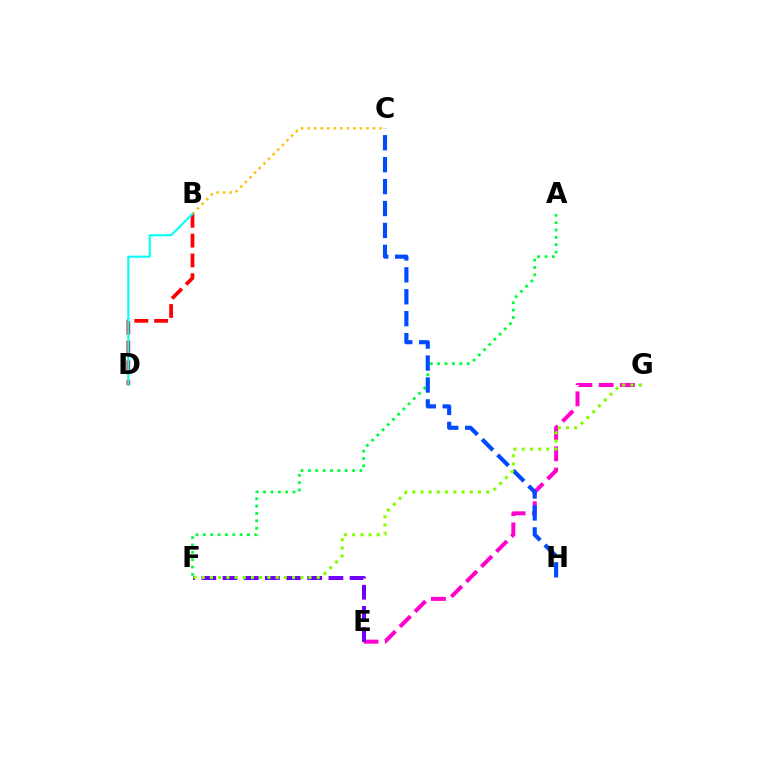{('A', 'F'): [{'color': '#00ff39', 'line_style': 'dotted', 'thickness': 2.0}], ('E', 'G'): [{'color': '#ff00cf', 'line_style': 'dashed', 'thickness': 2.89}], ('B', 'C'): [{'color': '#ffbd00', 'line_style': 'dotted', 'thickness': 1.78}], ('B', 'D'): [{'color': '#ff0000', 'line_style': 'dashed', 'thickness': 2.69}, {'color': '#00fff6', 'line_style': 'solid', 'thickness': 1.52}], ('C', 'H'): [{'color': '#004bff', 'line_style': 'dashed', 'thickness': 2.98}], ('E', 'F'): [{'color': '#7200ff', 'line_style': 'dashed', 'thickness': 2.88}], ('F', 'G'): [{'color': '#84ff00', 'line_style': 'dotted', 'thickness': 2.23}]}